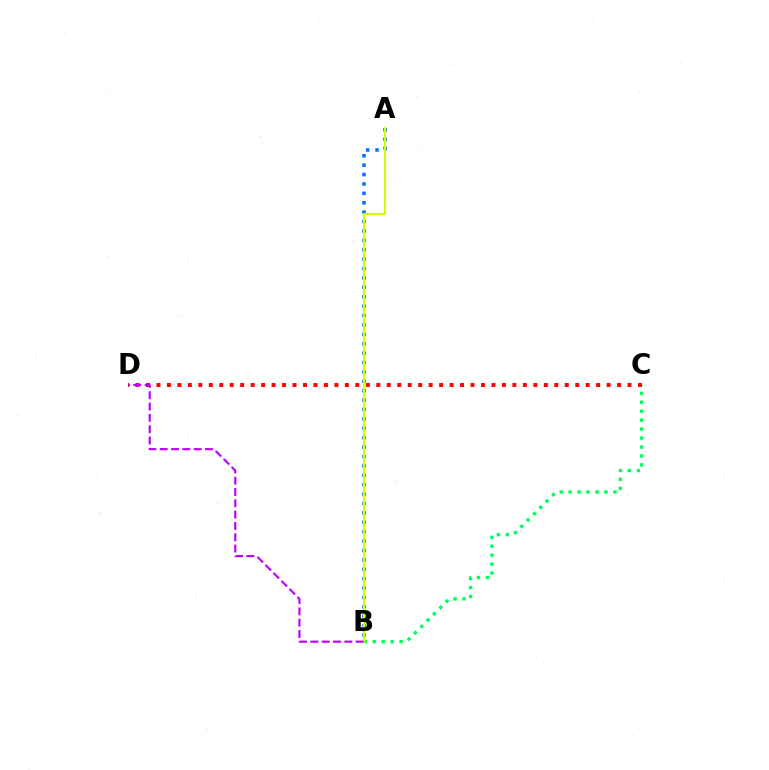{('B', 'C'): [{'color': '#00ff5c', 'line_style': 'dotted', 'thickness': 2.43}], ('A', 'B'): [{'color': '#0074ff', 'line_style': 'dotted', 'thickness': 2.55}, {'color': '#d1ff00', 'line_style': 'solid', 'thickness': 1.51}], ('C', 'D'): [{'color': '#ff0000', 'line_style': 'dotted', 'thickness': 2.84}], ('B', 'D'): [{'color': '#b900ff', 'line_style': 'dashed', 'thickness': 1.54}]}